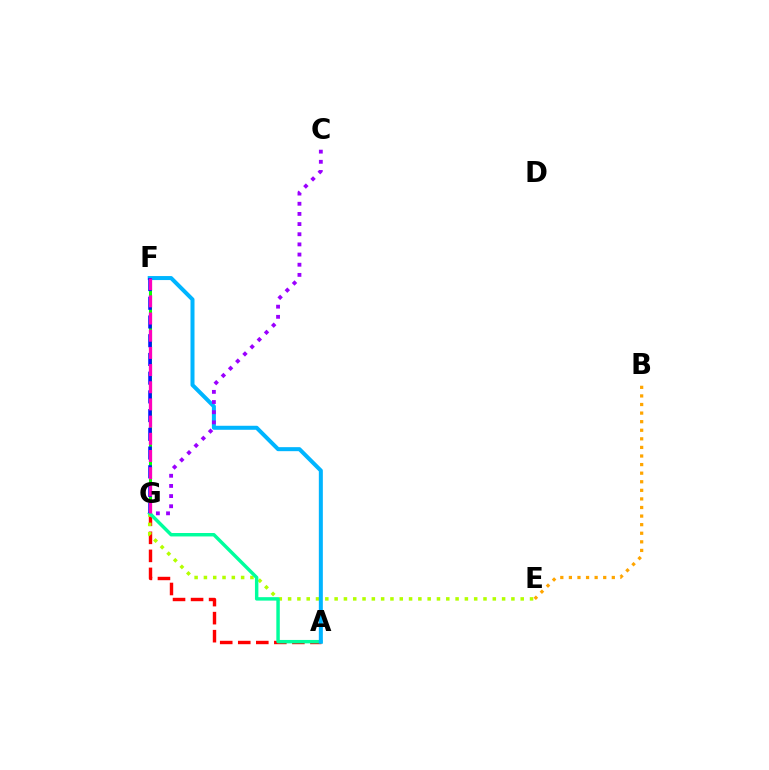{('F', 'G'): [{'color': '#08ff00', 'line_style': 'solid', 'thickness': 2.19}, {'color': '#0010ff', 'line_style': 'dashed', 'thickness': 2.54}, {'color': '#ff00bd', 'line_style': 'dashed', 'thickness': 2.33}], ('A', 'G'): [{'color': '#ff0000', 'line_style': 'dashed', 'thickness': 2.45}, {'color': '#00ff9d', 'line_style': 'solid', 'thickness': 2.48}], ('E', 'G'): [{'color': '#b3ff00', 'line_style': 'dotted', 'thickness': 2.53}], ('A', 'F'): [{'color': '#00b5ff', 'line_style': 'solid', 'thickness': 2.89}], ('B', 'E'): [{'color': '#ffa500', 'line_style': 'dotted', 'thickness': 2.33}], ('C', 'G'): [{'color': '#9b00ff', 'line_style': 'dotted', 'thickness': 2.76}]}